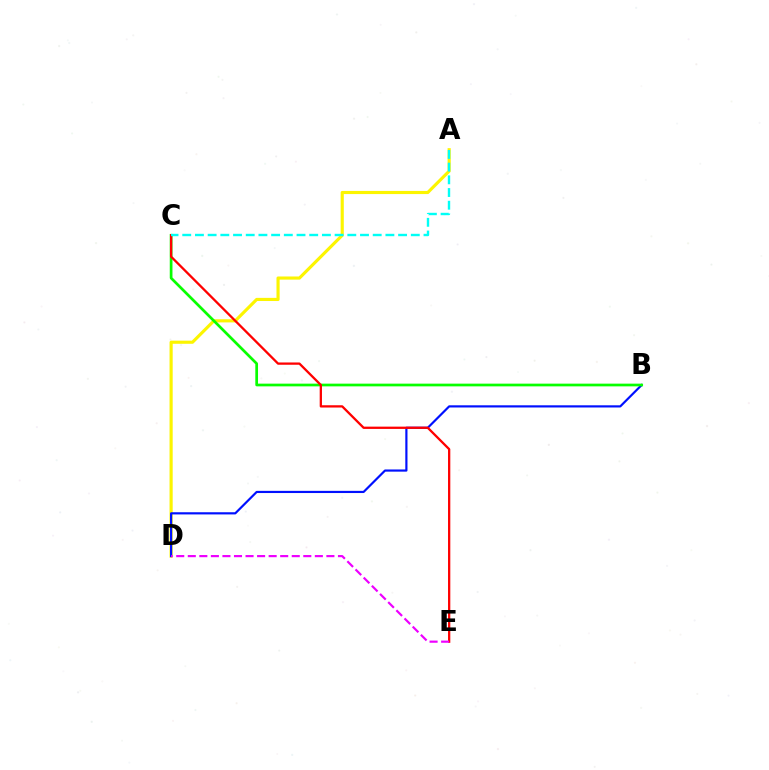{('A', 'D'): [{'color': '#fcf500', 'line_style': 'solid', 'thickness': 2.26}], ('B', 'D'): [{'color': '#0010ff', 'line_style': 'solid', 'thickness': 1.57}], ('B', 'C'): [{'color': '#08ff00', 'line_style': 'solid', 'thickness': 1.95}], ('C', 'E'): [{'color': '#ff0000', 'line_style': 'solid', 'thickness': 1.65}], ('A', 'C'): [{'color': '#00fff6', 'line_style': 'dashed', 'thickness': 1.72}], ('D', 'E'): [{'color': '#ee00ff', 'line_style': 'dashed', 'thickness': 1.57}]}